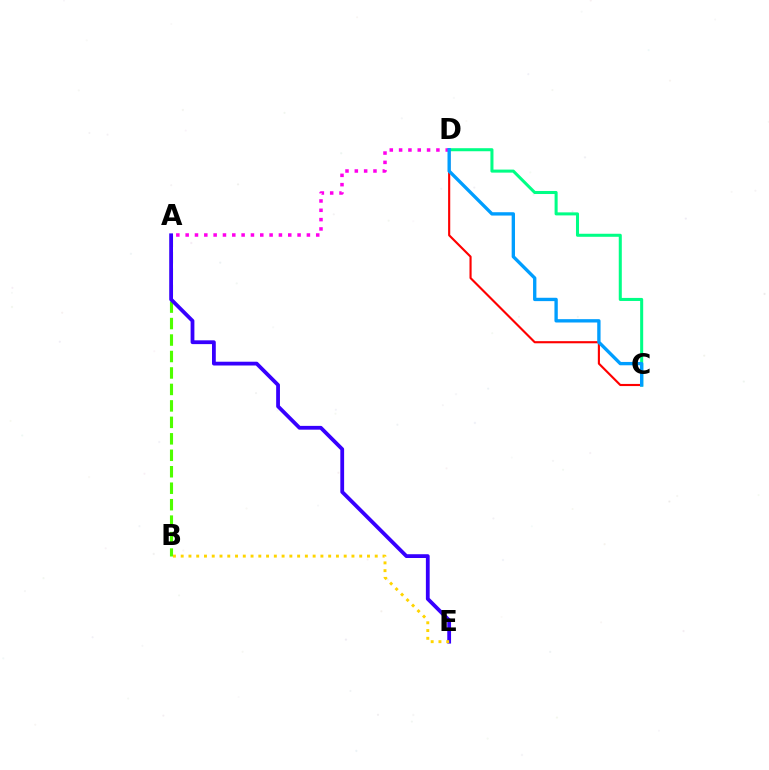{('C', 'D'): [{'color': '#ff0000', 'line_style': 'solid', 'thickness': 1.54}, {'color': '#00ff86', 'line_style': 'solid', 'thickness': 2.19}, {'color': '#009eff', 'line_style': 'solid', 'thickness': 2.41}], ('A', 'B'): [{'color': '#4fff00', 'line_style': 'dashed', 'thickness': 2.24}], ('A', 'E'): [{'color': '#3700ff', 'line_style': 'solid', 'thickness': 2.73}], ('A', 'D'): [{'color': '#ff00ed', 'line_style': 'dotted', 'thickness': 2.53}], ('B', 'E'): [{'color': '#ffd500', 'line_style': 'dotted', 'thickness': 2.11}]}